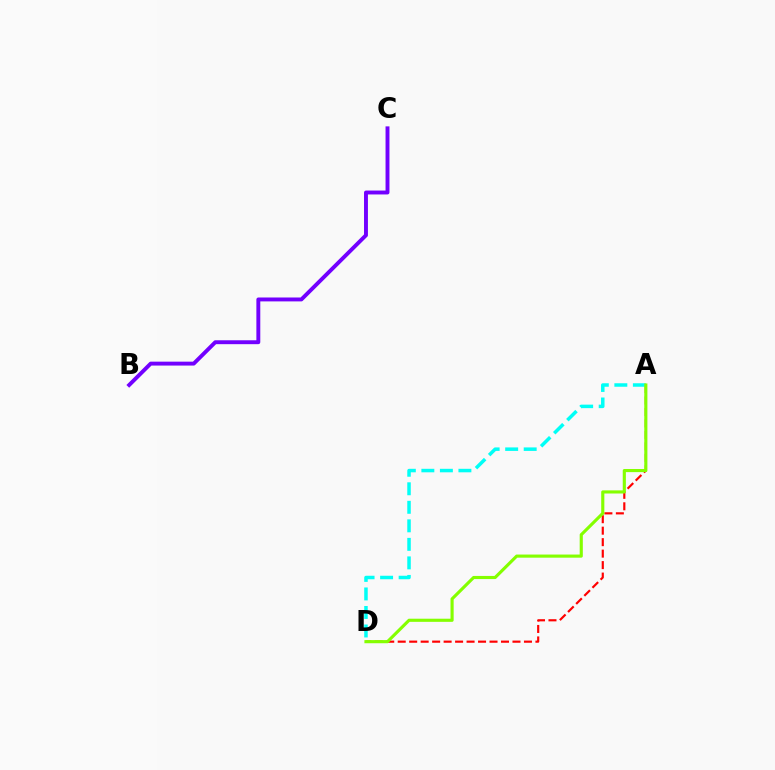{('A', 'D'): [{'color': '#ff0000', 'line_style': 'dashed', 'thickness': 1.56}, {'color': '#00fff6', 'line_style': 'dashed', 'thickness': 2.52}, {'color': '#84ff00', 'line_style': 'solid', 'thickness': 2.25}], ('B', 'C'): [{'color': '#7200ff', 'line_style': 'solid', 'thickness': 2.81}]}